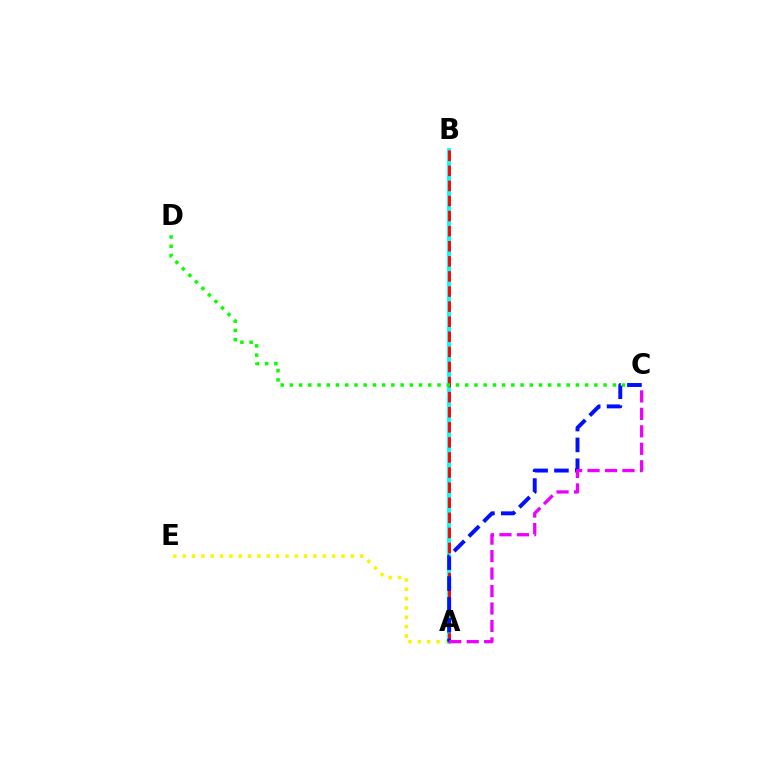{('A', 'E'): [{'color': '#fcf500', 'line_style': 'dotted', 'thickness': 2.54}], ('A', 'B'): [{'color': '#00fff6', 'line_style': 'solid', 'thickness': 2.76}, {'color': '#ff0000', 'line_style': 'dashed', 'thickness': 2.05}], ('C', 'D'): [{'color': '#08ff00', 'line_style': 'dotted', 'thickness': 2.51}], ('A', 'C'): [{'color': '#0010ff', 'line_style': 'dashed', 'thickness': 2.83}, {'color': '#ee00ff', 'line_style': 'dashed', 'thickness': 2.37}]}